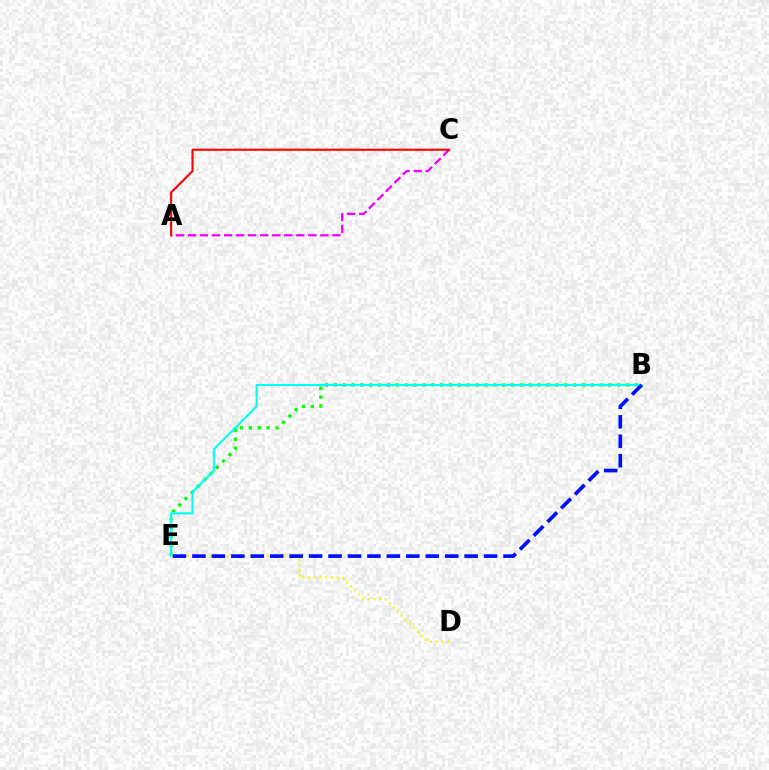{('B', 'E'): [{'color': '#08ff00', 'line_style': 'dotted', 'thickness': 2.41}, {'color': '#00fff6', 'line_style': 'solid', 'thickness': 1.52}, {'color': '#0010ff', 'line_style': 'dashed', 'thickness': 2.64}], ('A', 'C'): [{'color': '#ee00ff', 'line_style': 'dashed', 'thickness': 1.64}, {'color': '#ff0000', 'line_style': 'solid', 'thickness': 1.5}], ('D', 'E'): [{'color': '#fcf500', 'line_style': 'dotted', 'thickness': 1.55}]}